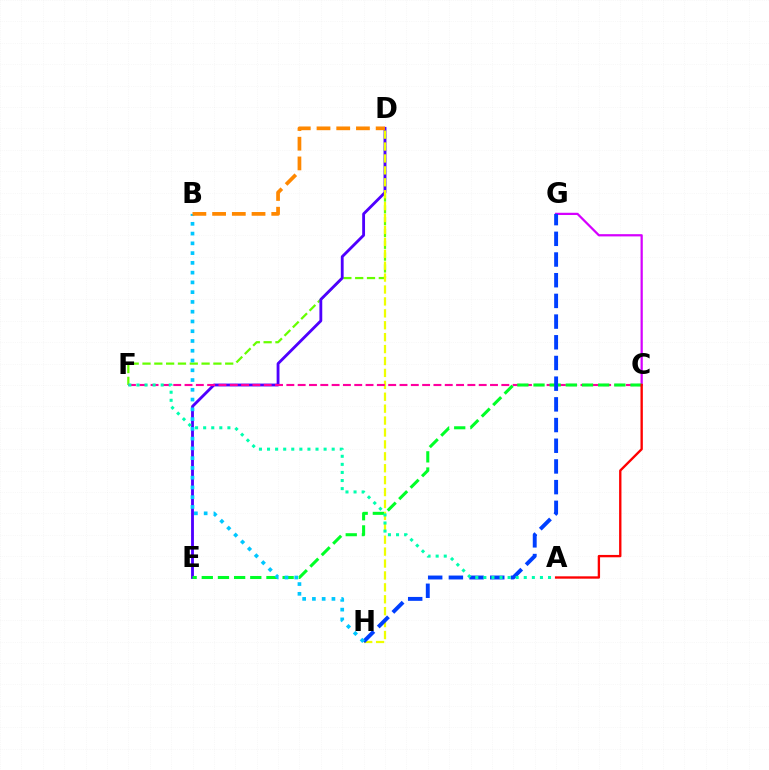{('D', 'F'): [{'color': '#66ff00', 'line_style': 'dashed', 'thickness': 1.61}], ('C', 'G'): [{'color': '#d600ff', 'line_style': 'solid', 'thickness': 1.61}], ('D', 'E'): [{'color': '#4f00ff', 'line_style': 'solid', 'thickness': 2.04}], ('D', 'H'): [{'color': '#eeff00', 'line_style': 'dashed', 'thickness': 1.62}], ('C', 'F'): [{'color': '#ff00a0', 'line_style': 'dashed', 'thickness': 1.54}], ('C', 'E'): [{'color': '#00ff27', 'line_style': 'dashed', 'thickness': 2.2}], ('G', 'H'): [{'color': '#003fff', 'line_style': 'dashed', 'thickness': 2.81}], ('A', 'F'): [{'color': '#00ffaf', 'line_style': 'dotted', 'thickness': 2.2}], ('B', 'H'): [{'color': '#00c7ff', 'line_style': 'dotted', 'thickness': 2.65}], ('B', 'D'): [{'color': '#ff8800', 'line_style': 'dashed', 'thickness': 2.68}], ('A', 'C'): [{'color': '#ff0000', 'line_style': 'solid', 'thickness': 1.69}]}